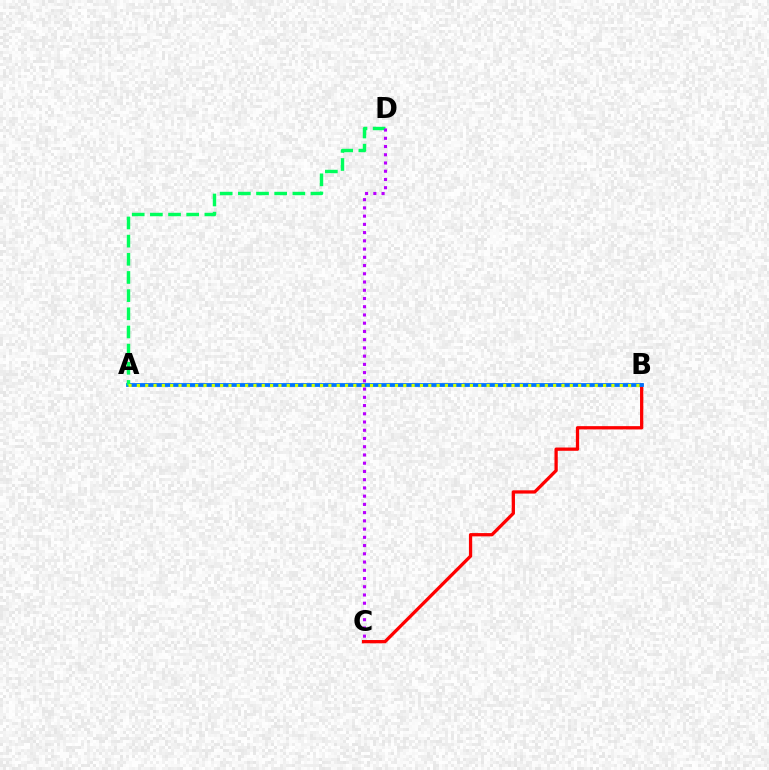{('B', 'C'): [{'color': '#ff0000', 'line_style': 'solid', 'thickness': 2.36}], ('A', 'B'): [{'color': '#0074ff', 'line_style': 'solid', 'thickness': 2.73}, {'color': '#d1ff00', 'line_style': 'dotted', 'thickness': 2.26}], ('A', 'D'): [{'color': '#00ff5c', 'line_style': 'dashed', 'thickness': 2.47}], ('C', 'D'): [{'color': '#b900ff', 'line_style': 'dotted', 'thickness': 2.24}]}